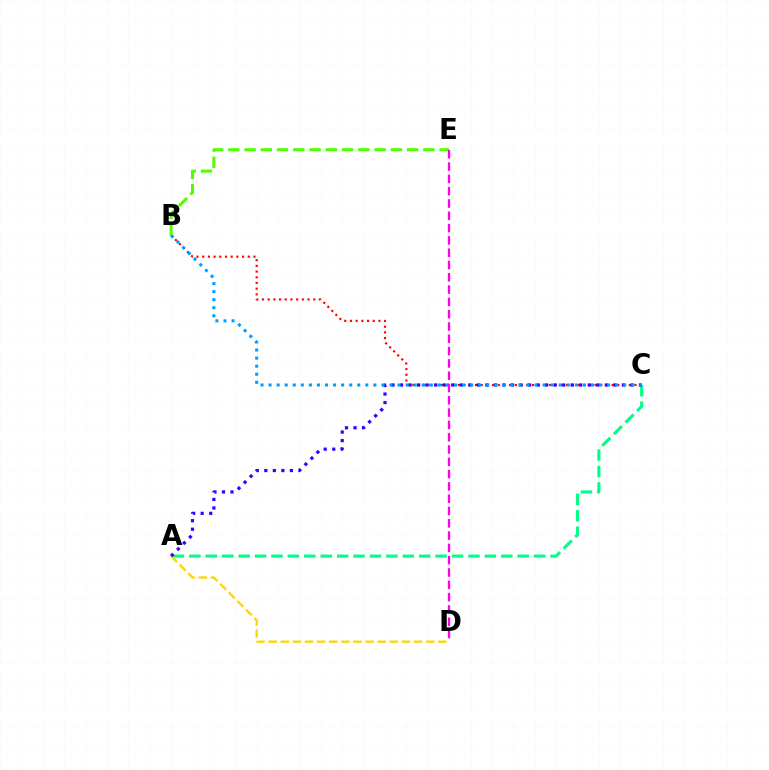{('B', 'C'): [{'color': '#ff0000', 'line_style': 'dotted', 'thickness': 1.55}, {'color': '#009eff', 'line_style': 'dotted', 'thickness': 2.19}], ('B', 'E'): [{'color': '#4fff00', 'line_style': 'dashed', 'thickness': 2.21}], ('A', 'C'): [{'color': '#00ff86', 'line_style': 'dashed', 'thickness': 2.23}, {'color': '#3700ff', 'line_style': 'dotted', 'thickness': 2.32}], ('A', 'D'): [{'color': '#ffd500', 'line_style': 'dashed', 'thickness': 1.65}], ('D', 'E'): [{'color': '#ff00ed', 'line_style': 'dashed', 'thickness': 1.67}]}